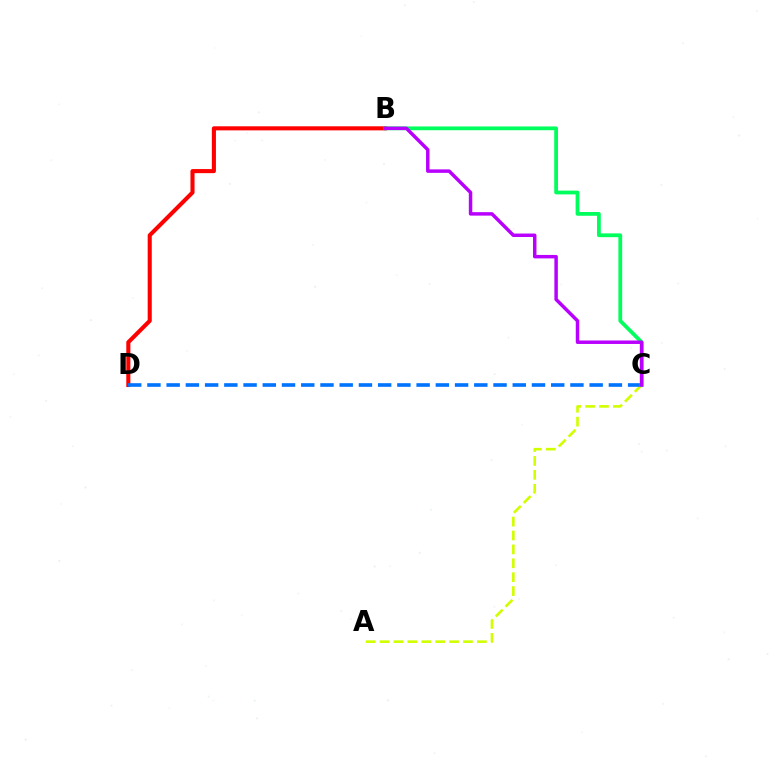{('A', 'C'): [{'color': '#d1ff00', 'line_style': 'dashed', 'thickness': 1.89}], ('B', 'D'): [{'color': '#ff0000', 'line_style': 'solid', 'thickness': 2.94}], ('C', 'D'): [{'color': '#0074ff', 'line_style': 'dashed', 'thickness': 2.61}], ('B', 'C'): [{'color': '#00ff5c', 'line_style': 'solid', 'thickness': 2.72}, {'color': '#b900ff', 'line_style': 'solid', 'thickness': 2.5}]}